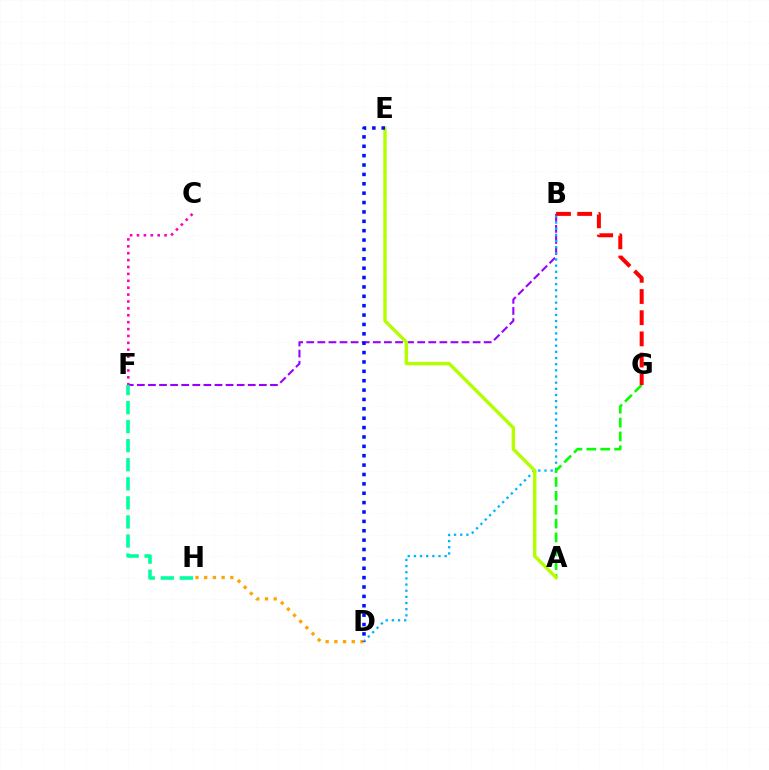{('B', 'F'): [{'color': '#9b00ff', 'line_style': 'dashed', 'thickness': 1.51}], ('C', 'F'): [{'color': '#ff00bd', 'line_style': 'dotted', 'thickness': 1.87}], ('B', 'D'): [{'color': '#00b5ff', 'line_style': 'dotted', 'thickness': 1.67}], ('D', 'H'): [{'color': '#ffa500', 'line_style': 'dotted', 'thickness': 2.37}], ('F', 'H'): [{'color': '#00ff9d', 'line_style': 'dashed', 'thickness': 2.59}], ('A', 'G'): [{'color': '#08ff00', 'line_style': 'dashed', 'thickness': 1.88}], ('A', 'E'): [{'color': '#b3ff00', 'line_style': 'solid', 'thickness': 2.46}], ('D', 'E'): [{'color': '#0010ff', 'line_style': 'dotted', 'thickness': 2.55}], ('B', 'G'): [{'color': '#ff0000', 'line_style': 'dashed', 'thickness': 2.88}]}